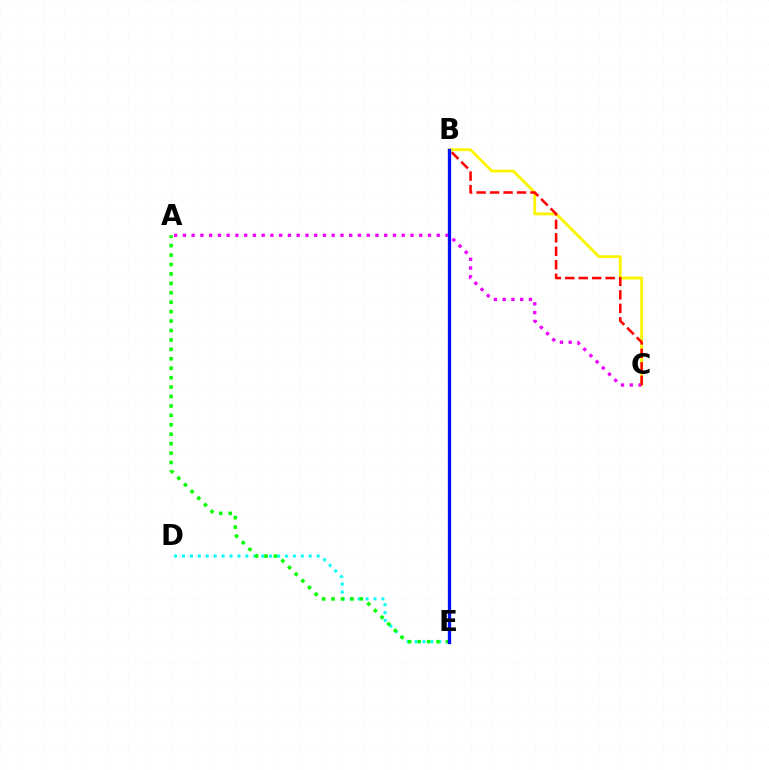{('D', 'E'): [{'color': '#00fff6', 'line_style': 'dotted', 'thickness': 2.15}], ('B', 'C'): [{'color': '#fcf500', 'line_style': 'solid', 'thickness': 2.04}, {'color': '#ff0000', 'line_style': 'dashed', 'thickness': 1.83}], ('A', 'C'): [{'color': '#ee00ff', 'line_style': 'dotted', 'thickness': 2.38}], ('A', 'E'): [{'color': '#08ff00', 'line_style': 'dotted', 'thickness': 2.56}], ('B', 'E'): [{'color': '#0010ff', 'line_style': 'solid', 'thickness': 2.38}]}